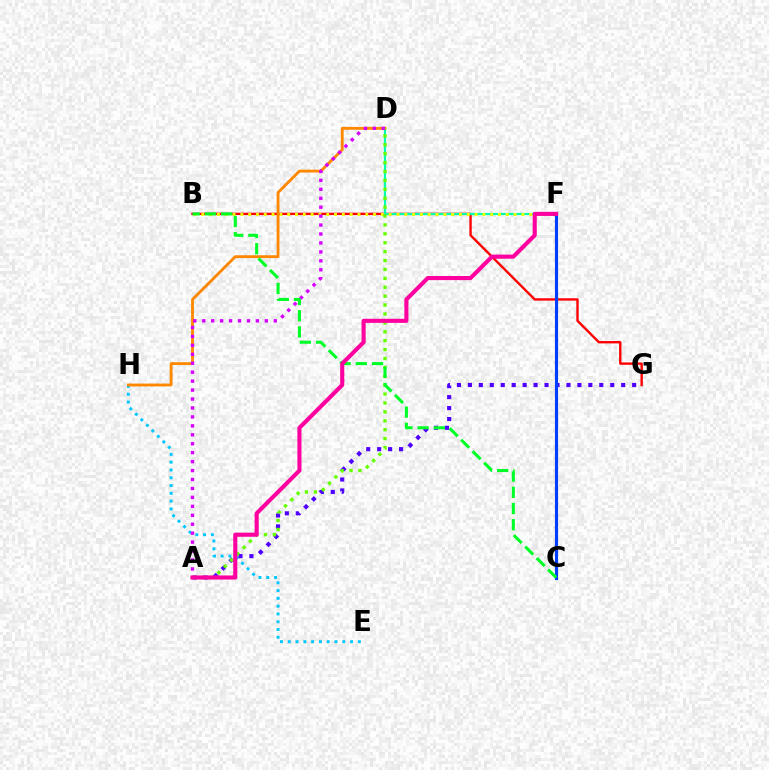{('B', 'G'): [{'color': '#ff0000', 'line_style': 'solid', 'thickness': 1.71}], ('D', 'F'): [{'color': '#00ffaf', 'line_style': 'solid', 'thickness': 1.58}], ('B', 'F'): [{'color': '#eeff00', 'line_style': 'dotted', 'thickness': 2.12}], ('E', 'H'): [{'color': '#00c7ff', 'line_style': 'dotted', 'thickness': 2.12}], ('D', 'H'): [{'color': '#ff8800', 'line_style': 'solid', 'thickness': 2.05}], ('A', 'G'): [{'color': '#4f00ff', 'line_style': 'dotted', 'thickness': 2.98}], ('A', 'D'): [{'color': '#d600ff', 'line_style': 'dotted', 'thickness': 2.43}, {'color': '#66ff00', 'line_style': 'dotted', 'thickness': 2.42}], ('C', 'F'): [{'color': '#003fff', 'line_style': 'solid', 'thickness': 2.25}], ('B', 'C'): [{'color': '#00ff27', 'line_style': 'dashed', 'thickness': 2.2}], ('A', 'F'): [{'color': '#ff00a0', 'line_style': 'solid', 'thickness': 2.95}]}